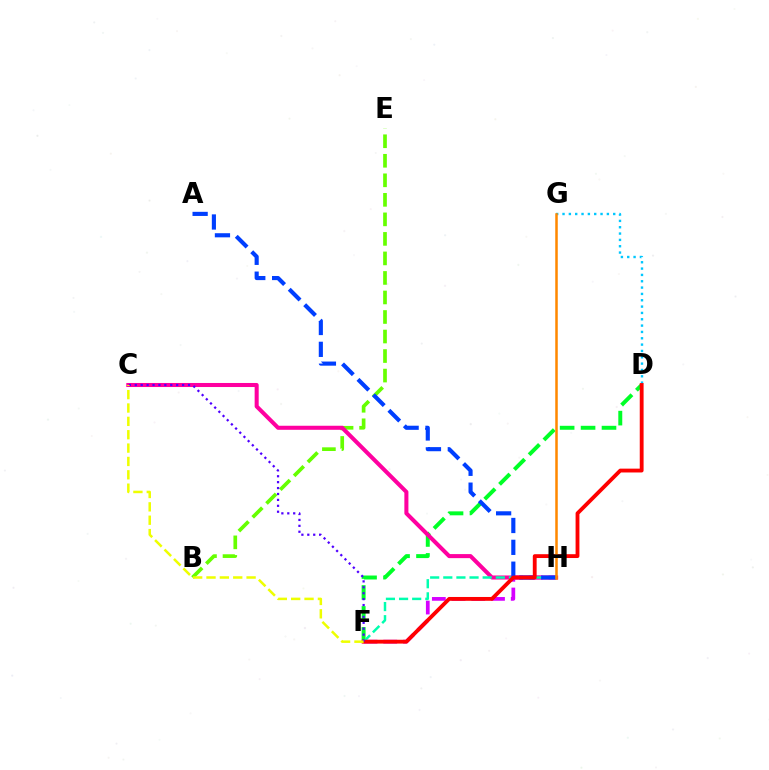{('B', 'E'): [{'color': '#66ff00', 'line_style': 'dashed', 'thickness': 2.65}], ('F', 'H'): [{'color': '#d600ff', 'line_style': 'dashed', 'thickness': 2.68}, {'color': '#00ffaf', 'line_style': 'dashed', 'thickness': 1.78}], ('D', 'F'): [{'color': '#00ff27', 'line_style': 'dashed', 'thickness': 2.84}, {'color': '#ff0000', 'line_style': 'solid', 'thickness': 2.76}], ('D', 'G'): [{'color': '#00c7ff', 'line_style': 'dotted', 'thickness': 1.72}], ('C', 'H'): [{'color': '#ff00a0', 'line_style': 'solid', 'thickness': 2.91}], ('A', 'H'): [{'color': '#003fff', 'line_style': 'dashed', 'thickness': 2.97}], ('C', 'F'): [{'color': '#4f00ff', 'line_style': 'dotted', 'thickness': 1.61}, {'color': '#eeff00', 'line_style': 'dashed', 'thickness': 1.81}], ('G', 'H'): [{'color': '#ff8800', 'line_style': 'solid', 'thickness': 1.82}]}